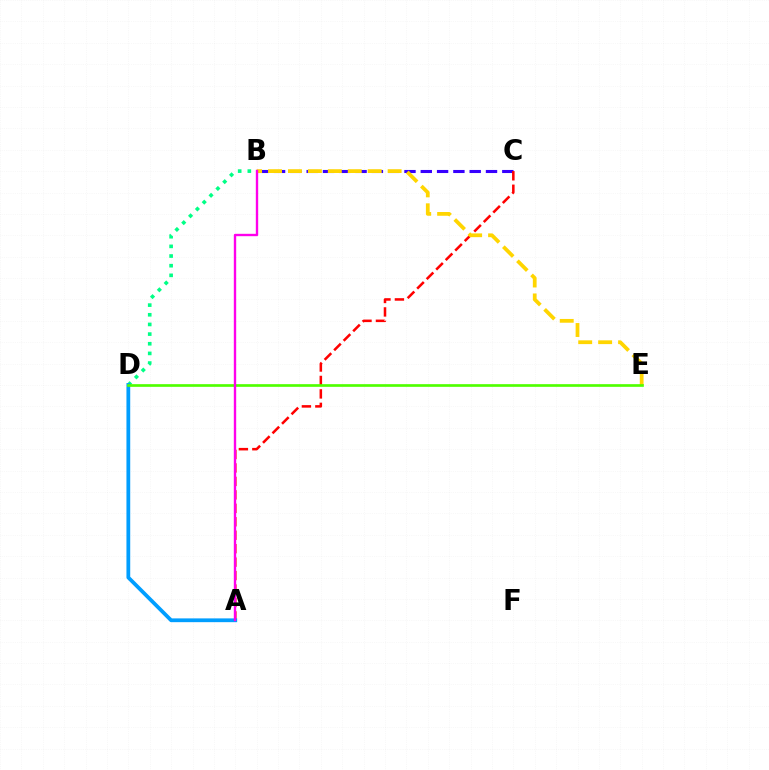{('B', 'C'): [{'color': '#3700ff', 'line_style': 'dashed', 'thickness': 2.21}], ('A', 'C'): [{'color': '#ff0000', 'line_style': 'dashed', 'thickness': 1.83}], ('B', 'D'): [{'color': '#00ff86', 'line_style': 'dotted', 'thickness': 2.62}], ('B', 'E'): [{'color': '#ffd500', 'line_style': 'dashed', 'thickness': 2.71}], ('A', 'D'): [{'color': '#009eff', 'line_style': 'solid', 'thickness': 2.72}], ('D', 'E'): [{'color': '#4fff00', 'line_style': 'solid', 'thickness': 1.92}], ('A', 'B'): [{'color': '#ff00ed', 'line_style': 'solid', 'thickness': 1.71}]}